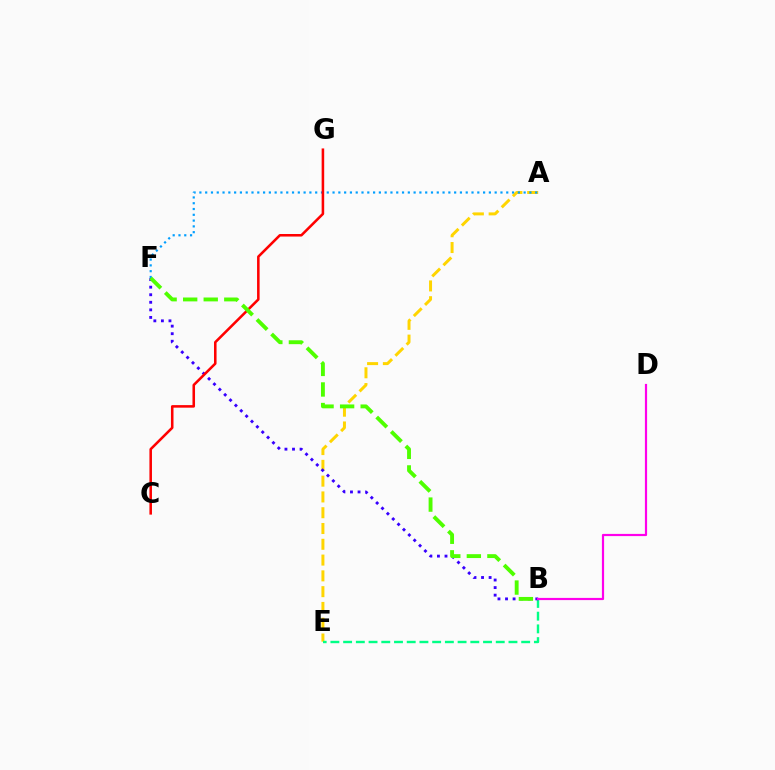{('A', 'E'): [{'color': '#ffd500', 'line_style': 'dashed', 'thickness': 2.14}], ('B', 'E'): [{'color': '#00ff86', 'line_style': 'dashed', 'thickness': 1.73}], ('A', 'F'): [{'color': '#009eff', 'line_style': 'dotted', 'thickness': 1.57}], ('B', 'F'): [{'color': '#3700ff', 'line_style': 'dotted', 'thickness': 2.05}, {'color': '#4fff00', 'line_style': 'dashed', 'thickness': 2.79}], ('C', 'G'): [{'color': '#ff0000', 'line_style': 'solid', 'thickness': 1.84}], ('B', 'D'): [{'color': '#ff00ed', 'line_style': 'solid', 'thickness': 1.58}]}